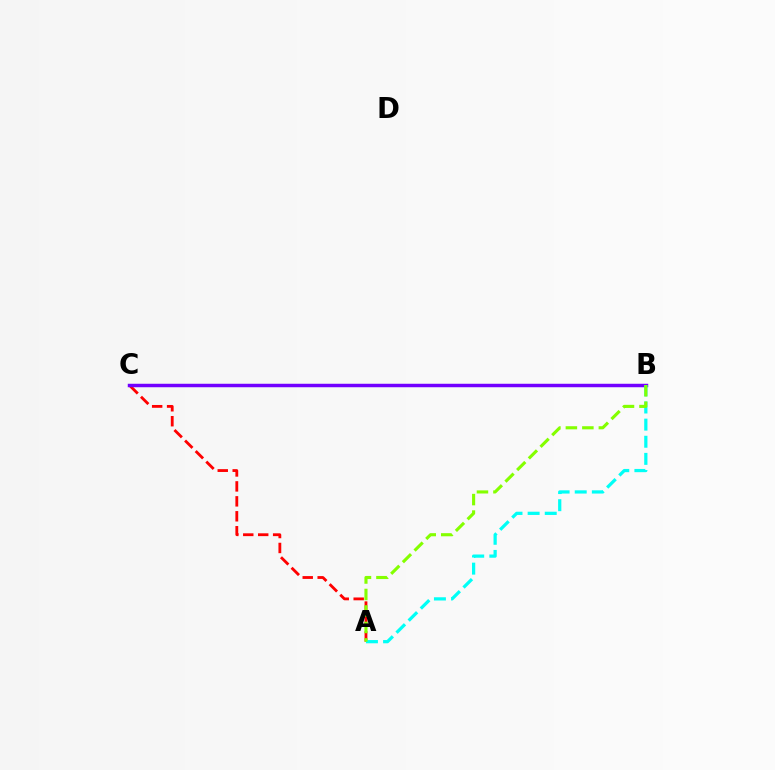{('A', 'C'): [{'color': '#ff0000', 'line_style': 'dashed', 'thickness': 2.03}], ('B', 'C'): [{'color': '#7200ff', 'line_style': 'solid', 'thickness': 2.5}], ('A', 'B'): [{'color': '#00fff6', 'line_style': 'dashed', 'thickness': 2.33}, {'color': '#84ff00', 'line_style': 'dashed', 'thickness': 2.24}]}